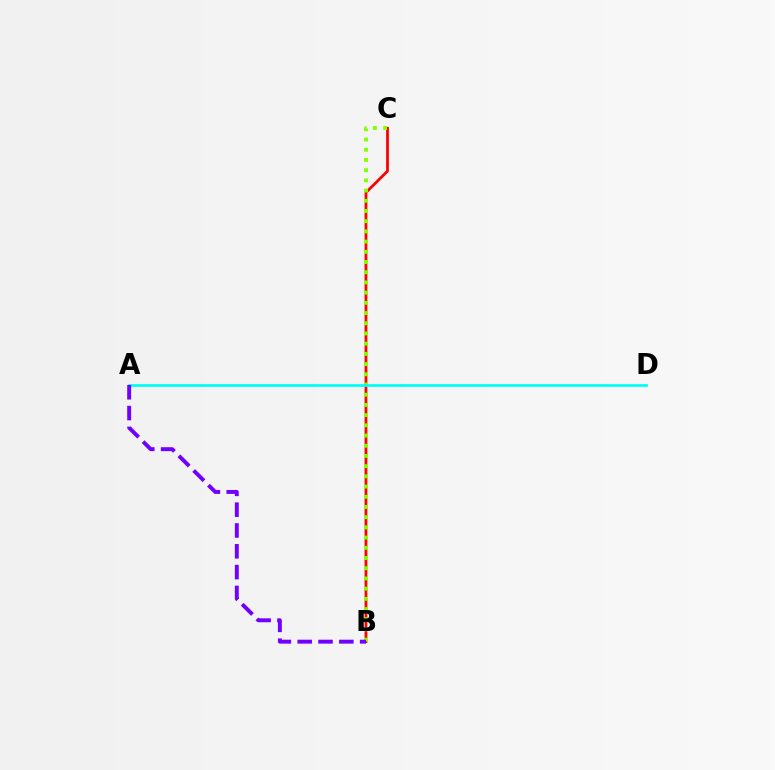{('B', 'C'): [{'color': '#ff0000', 'line_style': 'solid', 'thickness': 2.0}, {'color': '#84ff00', 'line_style': 'dotted', 'thickness': 2.77}], ('A', 'D'): [{'color': '#00fff6', 'line_style': 'solid', 'thickness': 1.98}], ('A', 'B'): [{'color': '#7200ff', 'line_style': 'dashed', 'thickness': 2.83}]}